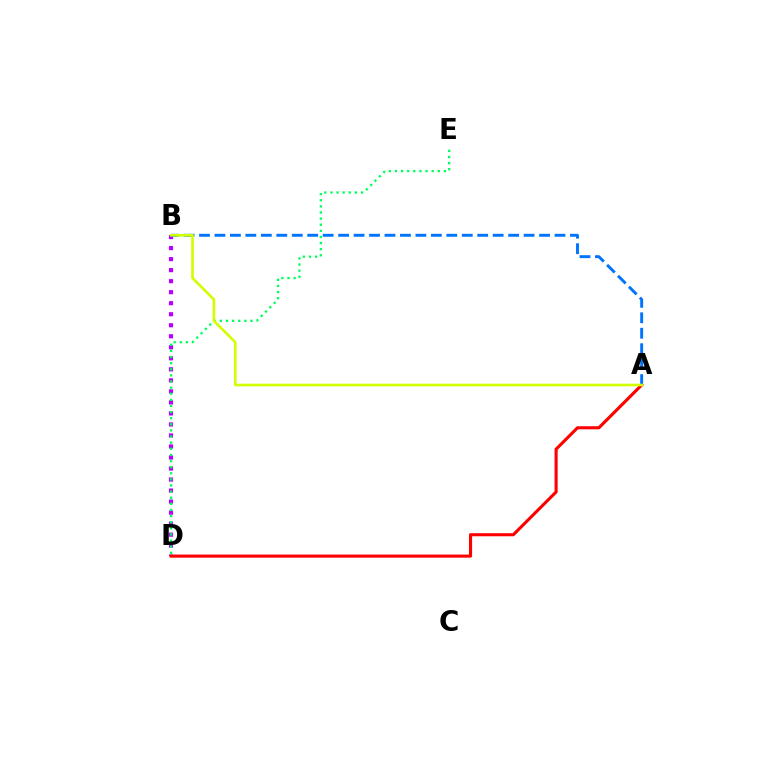{('B', 'D'): [{'color': '#b900ff', 'line_style': 'dotted', 'thickness': 2.99}], ('D', 'E'): [{'color': '#00ff5c', 'line_style': 'dotted', 'thickness': 1.66}], ('A', 'D'): [{'color': '#ff0000', 'line_style': 'solid', 'thickness': 2.23}], ('A', 'B'): [{'color': '#0074ff', 'line_style': 'dashed', 'thickness': 2.1}, {'color': '#d1ff00', 'line_style': 'solid', 'thickness': 1.89}]}